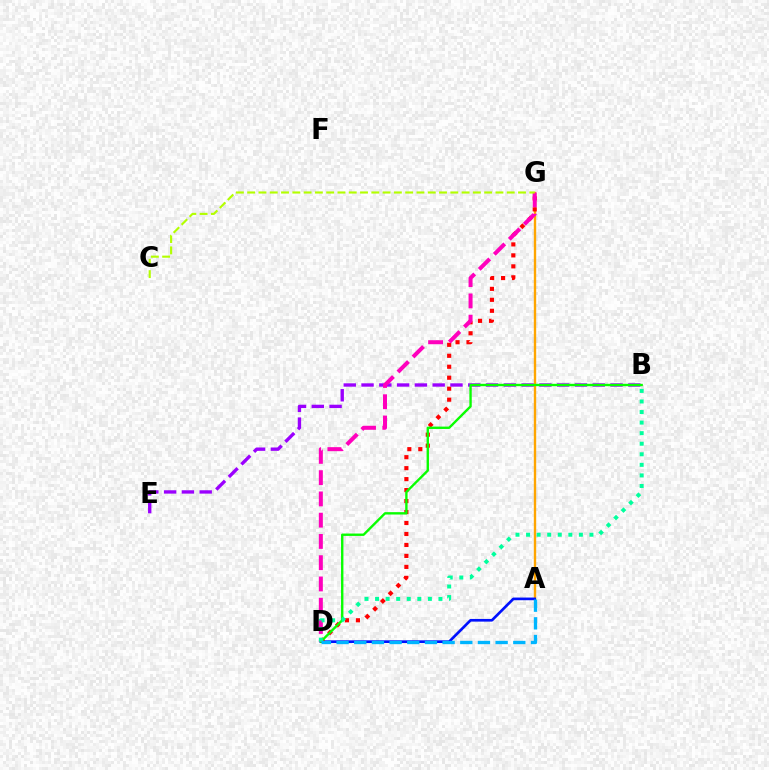{('A', 'G'): [{'color': '#ffa500', 'line_style': 'solid', 'thickness': 1.71}], ('A', 'D'): [{'color': '#0010ff', 'line_style': 'solid', 'thickness': 1.92}, {'color': '#00b5ff', 'line_style': 'dashed', 'thickness': 2.4}], ('D', 'G'): [{'color': '#ff0000', 'line_style': 'dotted', 'thickness': 2.98}, {'color': '#ff00bd', 'line_style': 'dashed', 'thickness': 2.89}], ('B', 'E'): [{'color': '#9b00ff', 'line_style': 'dashed', 'thickness': 2.42}], ('B', 'D'): [{'color': '#08ff00', 'line_style': 'solid', 'thickness': 1.71}, {'color': '#00ff9d', 'line_style': 'dotted', 'thickness': 2.87}], ('C', 'G'): [{'color': '#b3ff00', 'line_style': 'dashed', 'thickness': 1.53}]}